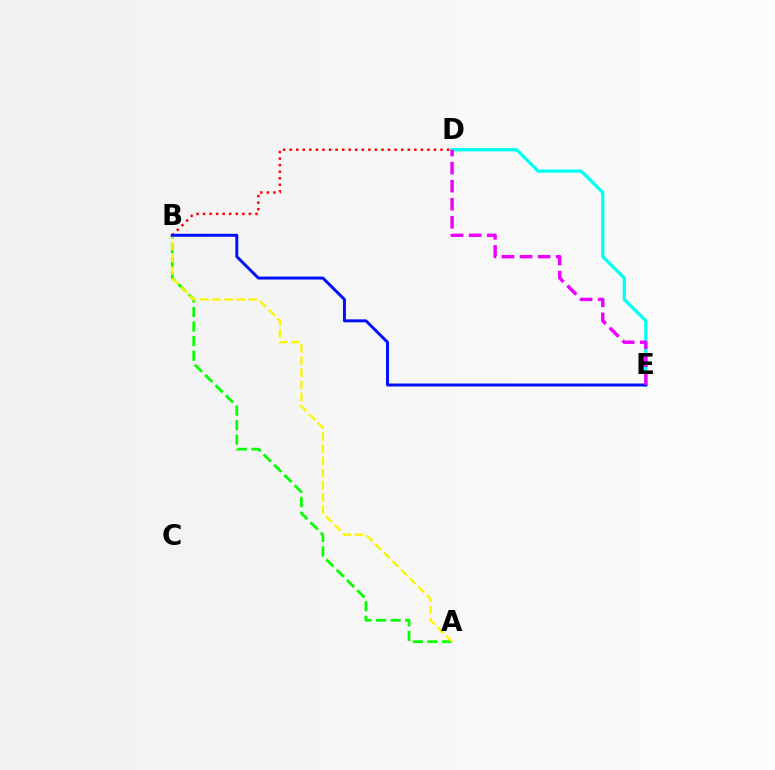{('B', 'D'): [{'color': '#ff0000', 'line_style': 'dotted', 'thickness': 1.78}], ('A', 'B'): [{'color': '#08ff00', 'line_style': 'dashed', 'thickness': 1.98}, {'color': '#fcf500', 'line_style': 'dashed', 'thickness': 1.65}], ('D', 'E'): [{'color': '#00fff6', 'line_style': 'solid', 'thickness': 2.35}, {'color': '#ee00ff', 'line_style': 'dashed', 'thickness': 2.45}], ('B', 'E'): [{'color': '#0010ff', 'line_style': 'solid', 'thickness': 2.14}]}